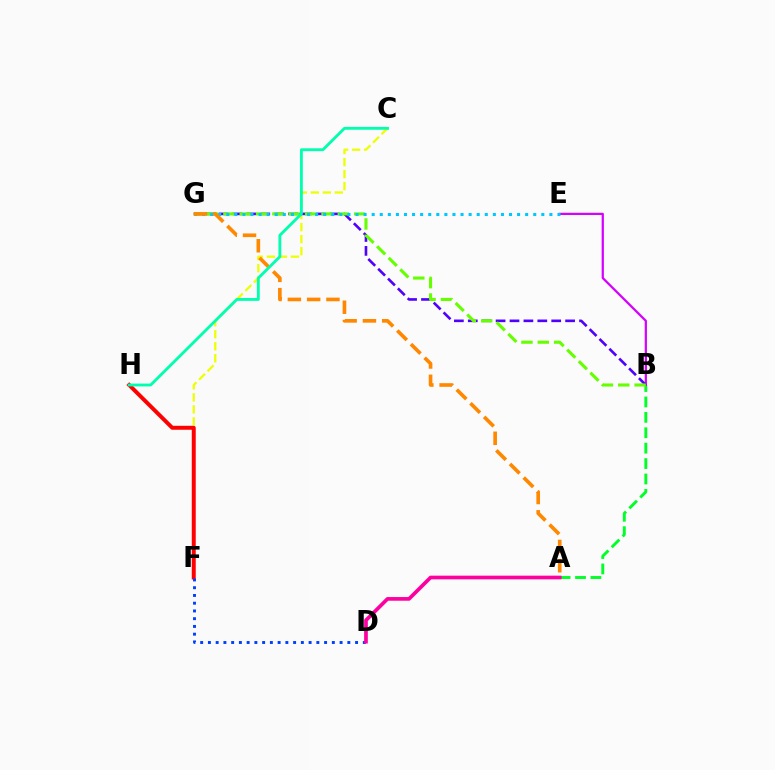{('A', 'B'): [{'color': '#00ff27', 'line_style': 'dashed', 'thickness': 2.09}], ('B', 'E'): [{'color': '#d600ff', 'line_style': 'solid', 'thickness': 1.61}], ('C', 'F'): [{'color': '#eeff00', 'line_style': 'dashed', 'thickness': 1.63}], ('B', 'G'): [{'color': '#4f00ff', 'line_style': 'dashed', 'thickness': 1.89}, {'color': '#66ff00', 'line_style': 'dashed', 'thickness': 2.22}], ('F', 'H'): [{'color': '#ff0000', 'line_style': 'solid', 'thickness': 2.85}], ('E', 'G'): [{'color': '#00c7ff', 'line_style': 'dotted', 'thickness': 2.19}], ('A', 'G'): [{'color': '#ff8800', 'line_style': 'dashed', 'thickness': 2.62}], ('D', 'F'): [{'color': '#003fff', 'line_style': 'dotted', 'thickness': 2.1}], ('C', 'H'): [{'color': '#00ffaf', 'line_style': 'solid', 'thickness': 2.05}], ('A', 'D'): [{'color': '#ff00a0', 'line_style': 'solid', 'thickness': 2.65}]}